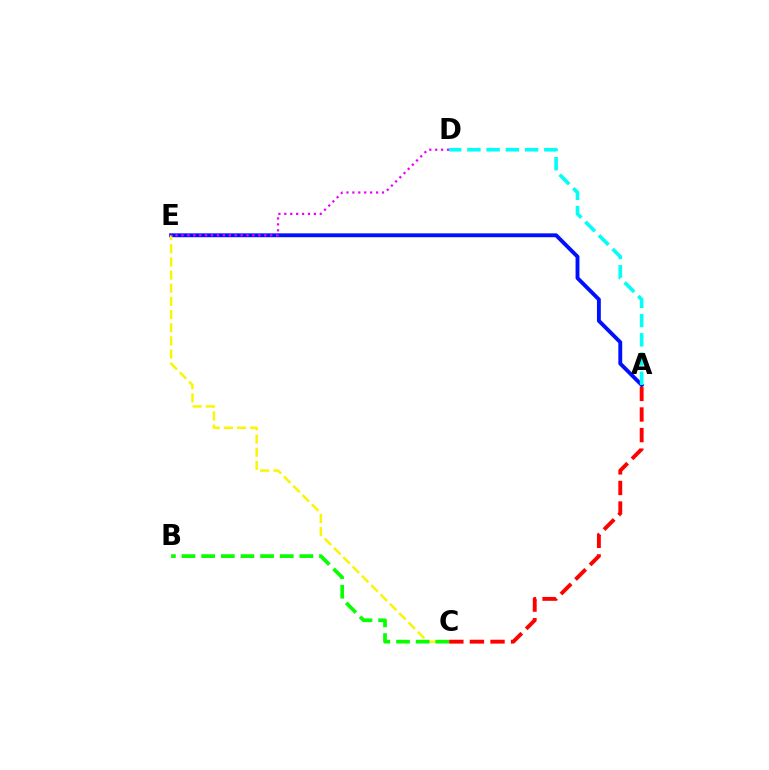{('A', 'E'): [{'color': '#0010ff', 'line_style': 'solid', 'thickness': 2.79}], ('A', 'D'): [{'color': '#00fff6', 'line_style': 'dashed', 'thickness': 2.61}], ('C', 'E'): [{'color': '#fcf500', 'line_style': 'dashed', 'thickness': 1.79}], ('B', 'C'): [{'color': '#08ff00', 'line_style': 'dashed', 'thickness': 2.67}], ('D', 'E'): [{'color': '#ee00ff', 'line_style': 'dotted', 'thickness': 1.61}], ('A', 'C'): [{'color': '#ff0000', 'line_style': 'dashed', 'thickness': 2.8}]}